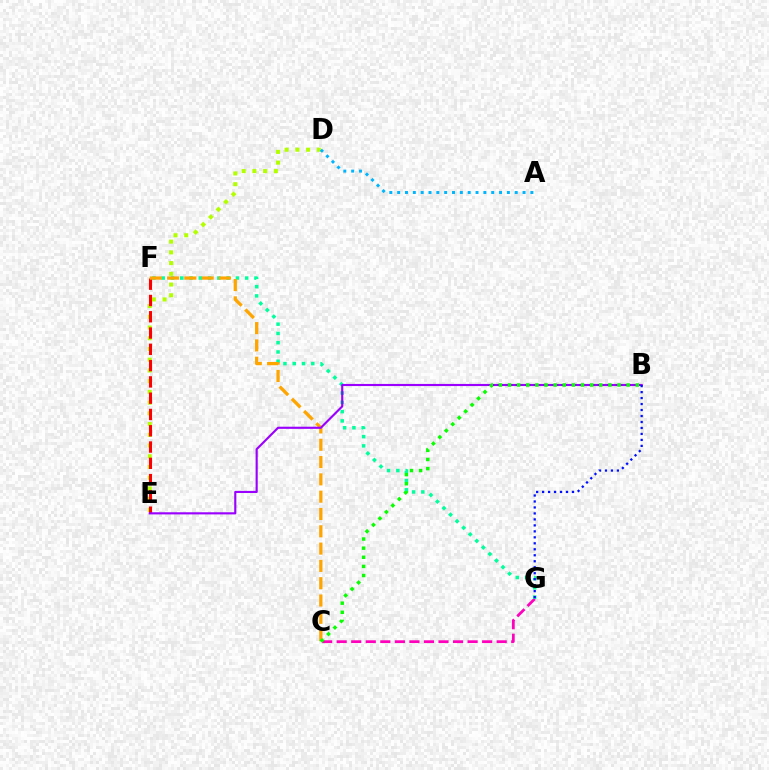{('D', 'E'): [{'color': '#b3ff00', 'line_style': 'dotted', 'thickness': 2.91}], ('C', 'G'): [{'color': '#ff00bd', 'line_style': 'dashed', 'thickness': 1.98}], ('F', 'G'): [{'color': '#00ff9d', 'line_style': 'dotted', 'thickness': 2.52}], ('E', 'F'): [{'color': '#ff0000', 'line_style': 'dashed', 'thickness': 2.21}], ('C', 'F'): [{'color': '#ffa500', 'line_style': 'dashed', 'thickness': 2.35}], ('A', 'D'): [{'color': '#00b5ff', 'line_style': 'dotted', 'thickness': 2.13}], ('B', 'E'): [{'color': '#9b00ff', 'line_style': 'solid', 'thickness': 1.54}], ('B', 'G'): [{'color': '#0010ff', 'line_style': 'dotted', 'thickness': 1.62}], ('B', 'C'): [{'color': '#08ff00', 'line_style': 'dotted', 'thickness': 2.48}]}